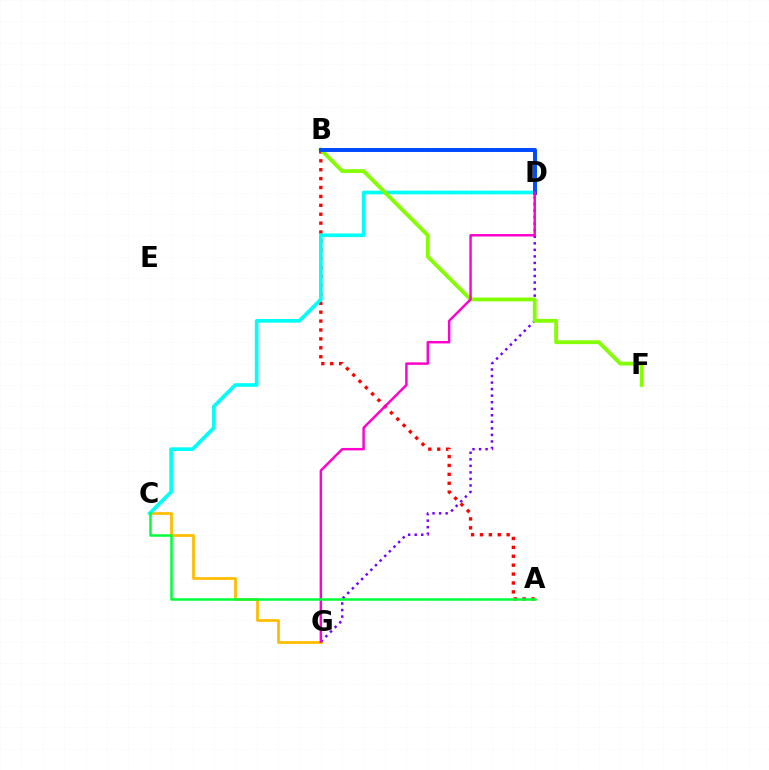{('C', 'G'): [{'color': '#ffbd00', 'line_style': 'solid', 'thickness': 1.99}], ('D', 'G'): [{'color': '#7200ff', 'line_style': 'dotted', 'thickness': 1.78}, {'color': '#ff00cf', 'line_style': 'solid', 'thickness': 1.76}], ('A', 'B'): [{'color': '#ff0000', 'line_style': 'dotted', 'thickness': 2.42}], ('C', 'D'): [{'color': '#00fff6', 'line_style': 'solid', 'thickness': 2.64}], ('B', 'F'): [{'color': '#84ff00', 'line_style': 'solid', 'thickness': 2.75}], ('B', 'D'): [{'color': '#004bff', 'line_style': 'solid', 'thickness': 2.84}], ('A', 'C'): [{'color': '#00ff39', 'line_style': 'solid', 'thickness': 1.8}]}